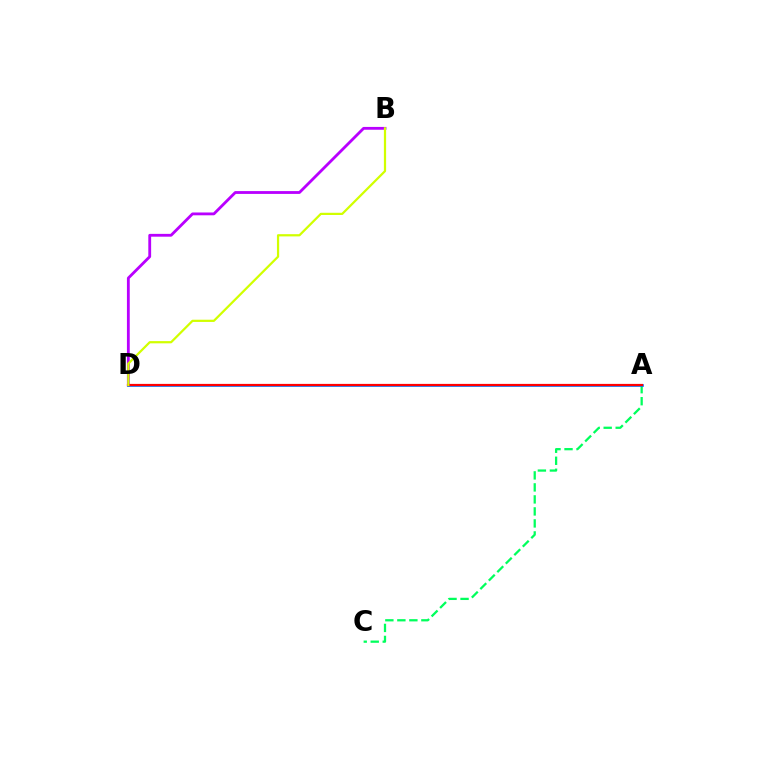{('A', 'C'): [{'color': '#00ff5c', 'line_style': 'dashed', 'thickness': 1.63}], ('B', 'D'): [{'color': '#b900ff', 'line_style': 'solid', 'thickness': 2.03}, {'color': '#d1ff00', 'line_style': 'solid', 'thickness': 1.6}], ('A', 'D'): [{'color': '#0074ff', 'line_style': 'solid', 'thickness': 1.91}, {'color': '#ff0000', 'line_style': 'solid', 'thickness': 1.59}]}